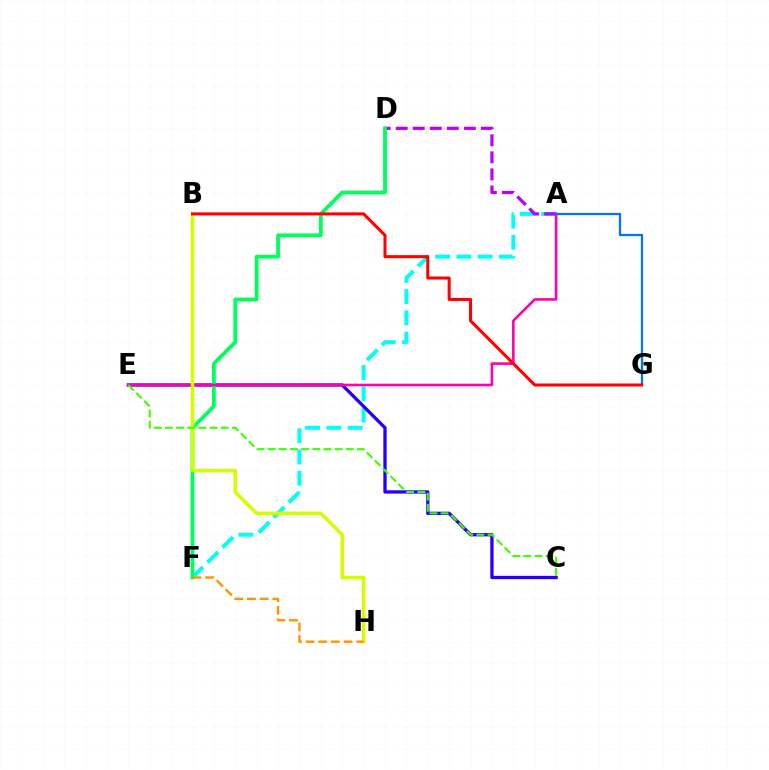{('A', 'F'): [{'color': '#00fff6', 'line_style': 'dashed', 'thickness': 2.88}], ('C', 'E'): [{'color': '#2500ff', 'line_style': 'solid', 'thickness': 2.37}, {'color': '#3dff00', 'line_style': 'dashed', 'thickness': 1.52}], ('A', 'D'): [{'color': '#b900ff', 'line_style': 'dashed', 'thickness': 2.31}], ('D', 'F'): [{'color': '#00ff5c', 'line_style': 'solid', 'thickness': 2.72}], ('A', 'E'): [{'color': '#ff00ac', 'line_style': 'solid', 'thickness': 1.87}], ('A', 'G'): [{'color': '#0074ff', 'line_style': 'solid', 'thickness': 1.62}], ('B', 'H'): [{'color': '#d1ff00', 'line_style': 'solid', 'thickness': 2.55}], ('F', 'H'): [{'color': '#ff9400', 'line_style': 'dashed', 'thickness': 1.72}], ('B', 'G'): [{'color': '#ff0000', 'line_style': 'solid', 'thickness': 2.18}]}